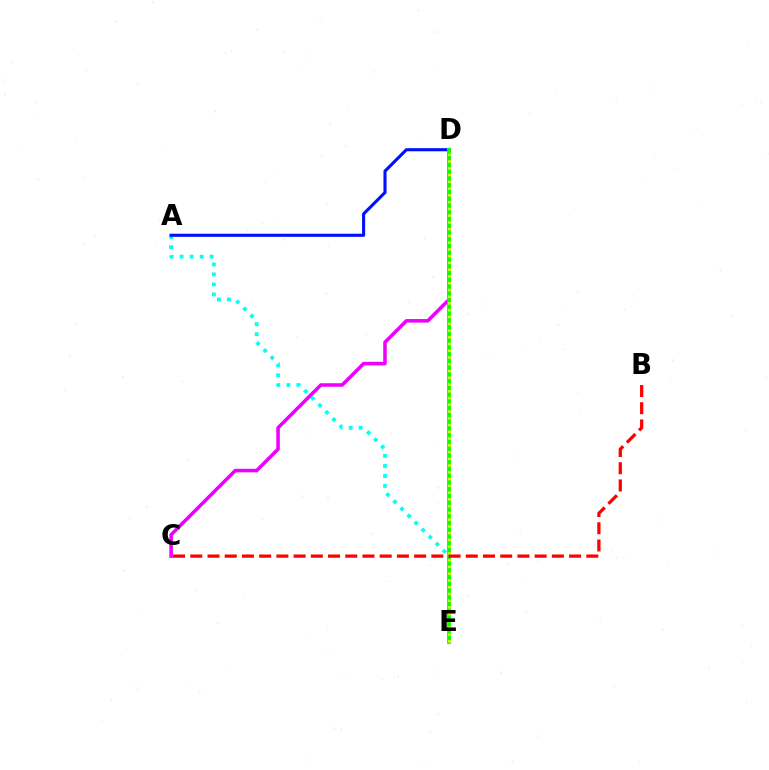{('A', 'E'): [{'color': '#00fff6', 'line_style': 'dotted', 'thickness': 2.72}], ('A', 'D'): [{'color': '#0010ff', 'line_style': 'solid', 'thickness': 2.23}], ('C', 'D'): [{'color': '#ee00ff', 'line_style': 'solid', 'thickness': 2.56}], ('D', 'E'): [{'color': '#08ff00', 'line_style': 'solid', 'thickness': 2.77}, {'color': '#fcf500', 'line_style': 'dotted', 'thickness': 1.84}], ('B', 'C'): [{'color': '#ff0000', 'line_style': 'dashed', 'thickness': 2.34}]}